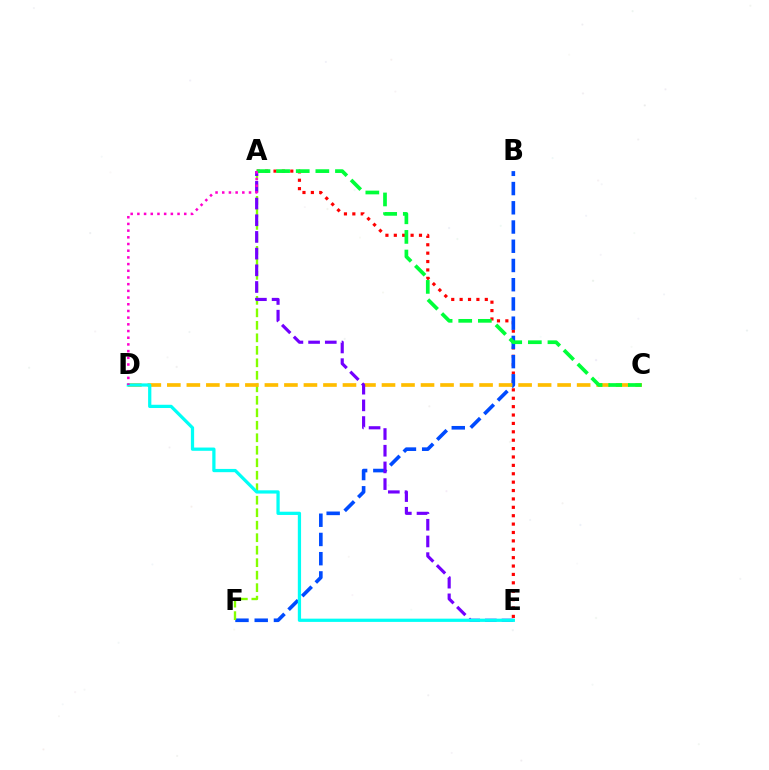{('A', 'E'): [{'color': '#ff0000', 'line_style': 'dotted', 'thickness': 2.28}, {'color': '#7200ff', 'line_style': 'dashed', 'thickness': 2.27}], ('B', 'F'): [{'color': '#004bff', 'line_style': 'dashed', 'thickness': 2.61}], ('A', 'F'): [{'color': '#84ff00', 'line_style': 'dashed', 'thickness': 1.7}], ('C', 'D'): [{'color': '#ffbd00', 'line_style': 'dashed', 'thickness': 2.65}], ('A', 'C'): [{'color': '#00ff39', 'line_style': 'dashed', 'thickness': 2.66}], ('D', 'E'): [{'color': '#00fff6', 'line_style': 'solid', 'thickness': 2.34}], ('A', 'D'): [{'color': '#ff00cf', 'line_style': 'dotted', 'thickness': 1.82}]}